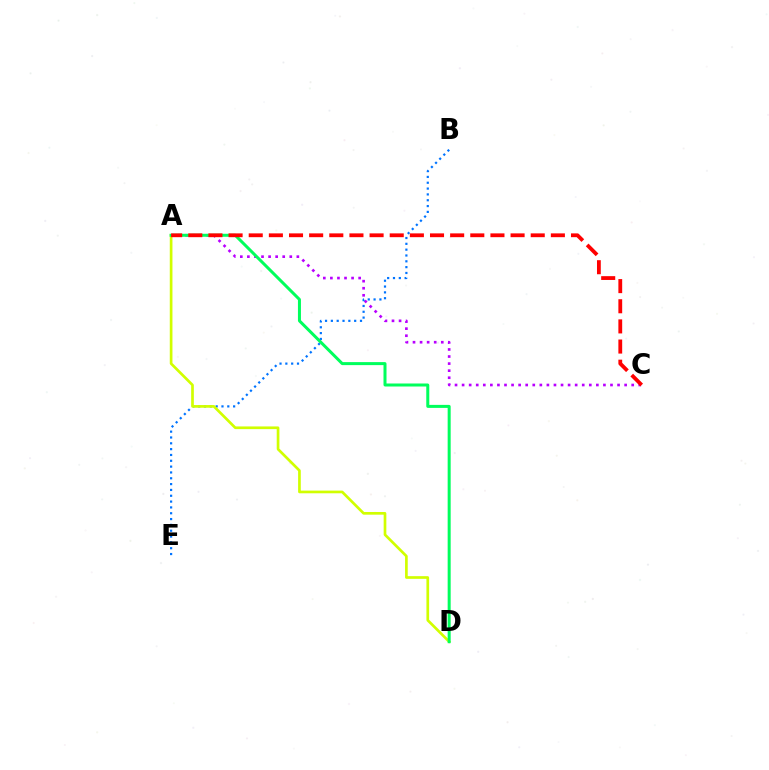{('A', 'C'): [{'color': '#b900ff', 'line_style': 'dotted', 'thickness': 1.92}, {'color': '#ff0000', 'line_style': 'dashed', 'thickness': 2.74}], ('B', 'E'): [{'color': '#0074ff', 'line_style': 'dotted', 'thickness': 1.58}], ('A', 'D'): [{'color': '#d1ff00', 'line_style': 'solid', 'thickness': 1.93}, {'color': '#00ff5c', 'line_style': 'solid', 'thickness': 2.17}]}